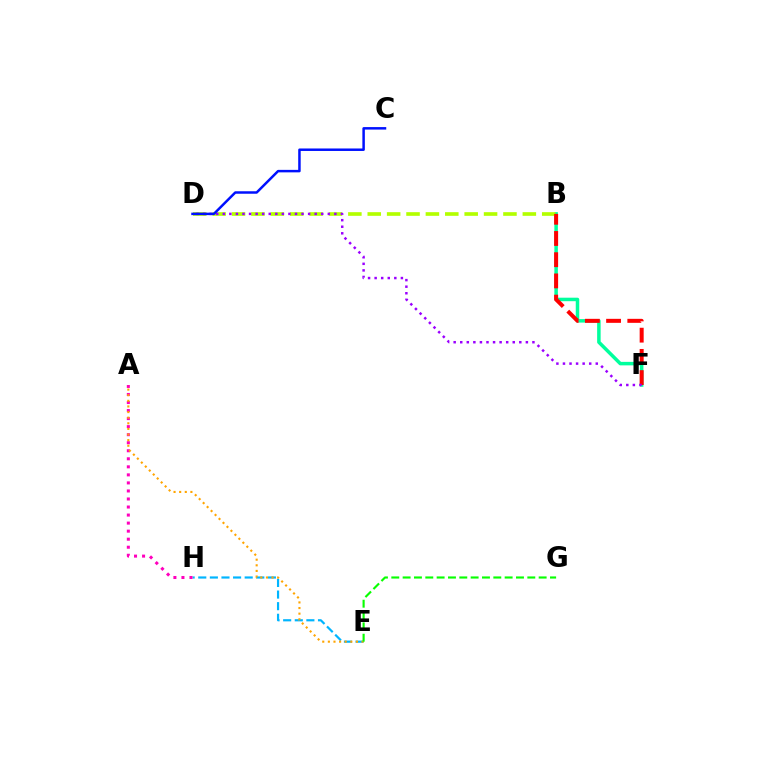{('B', 'F'): [{'color': '#00ff9d', 'line_style': 'solid', 'thickness': 2.52}, {'color': '#ff0000', 'line_style': 'dashed', 'thickness': 2.88}], ('B', 'D'): [{'color': '#b3ff00', 'line_style': 'dashed', 'thickness': 2.63}], ('E', 'H'): [{'color': '#00b5ff', 'line_style': 'dashed', 'thickness': 1.58}], ('D', 'F'): [{'color': '#9b00ff', 'line_style': 'dotted', 'thickness': 1.78}], ('A', 'H'): [{'color': '#ff00bd', 'line_style': 'dotted', 'thickness': 2.18}], ('C', 'D'): [{'color': '#0010ff', 'line_style': 'solid', 'thickness': 1.79}], ('A', 'E'): [{'color': '#ffa500', 'line_style': 'dotted', 'thickness': 1.53}], ('E', 'G'): [{'color': '#08ff00', 'line_style': 'dashed', 'thickness': 1.54}]}